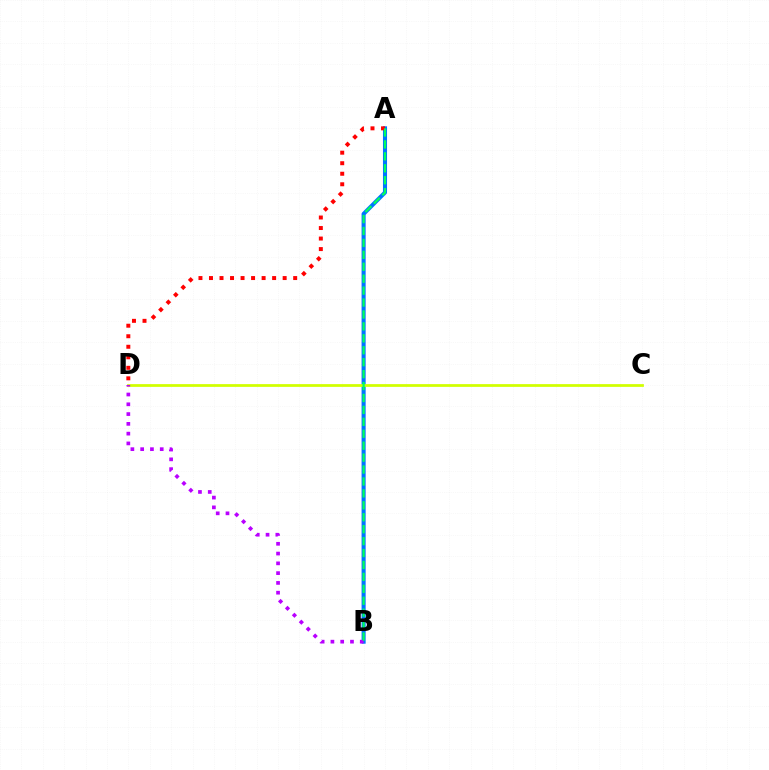{('A', 'B'): [{'color': '#0074ff', 'line_style': 'solid', 'thickness': 2.93}, {'color': '#00ff5c', 'line_style': 'dashed', 'thickness': 1.62}], ('C', 'D'): [{'color': '#d1ff00', 'line_style': 'solid', 'thickness': 1.98}], ('A', 'D'): [{'color': '#ff0000', 'line_style': 'dotted', 'thickness': 2.86}], ('B', 'D'): [{'color': '#b900ff', 'line_style': 'dotted', 'thickness': 2.66}]}